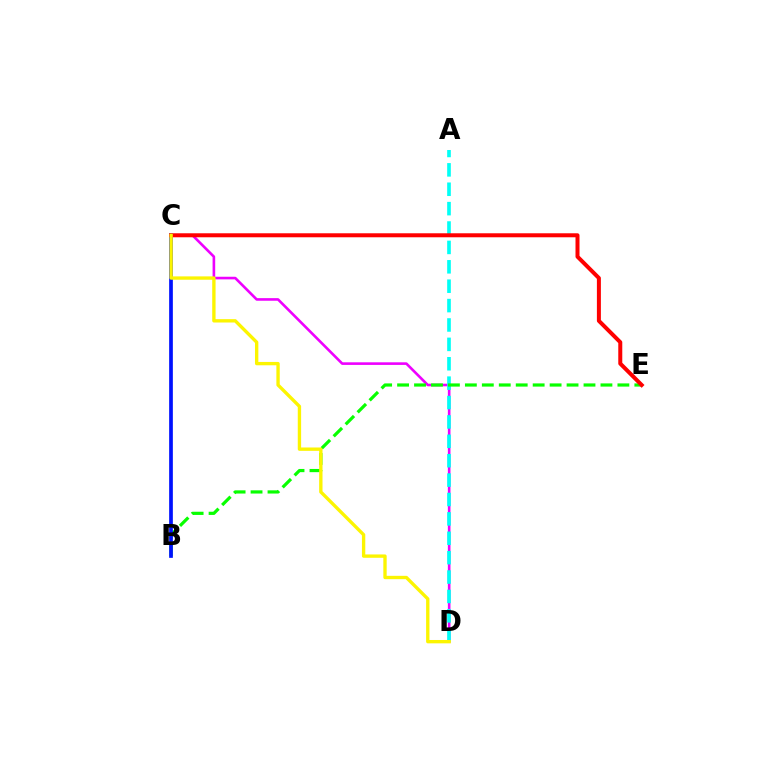{('C', 'D'): [{'color': '#ee00ff', 'line_style': 'solid', 'thickness': 1.88}, {'color': '#fcf500', 'line_style': 'solid', 'thickness': 2.41}], ('A', 'D'): [{'color': '#00fff6', 'line_style': 'dashed', 'thickness': 2.63}], ('B', 'E'): [{'color': '#08ff00', 'line_style': 'dashed', 'thickness': 2.3}], ('B', 'C'): [{'color': '#0010ff', 'line_style': 'solid', 'thickness': 2.67}], ('C', 'E'): [{'color': '#ff0000', 'line_style': 'solid', 'thickness': 2.88}]}